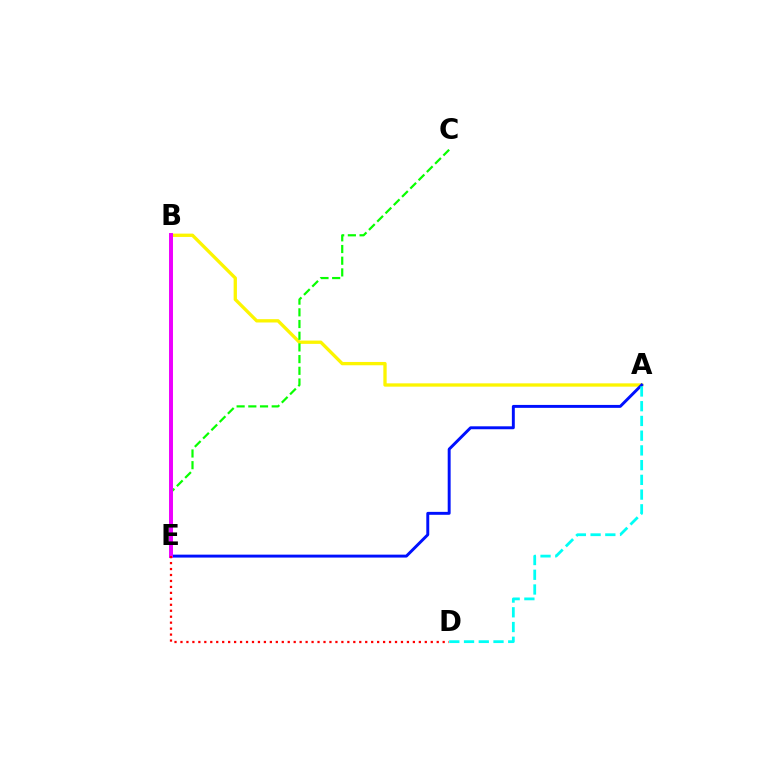{('A', 'B'): [{'color': '#fcf500', 'line_style': 'solid', 'thickness': 2.38}], ('C', 'E'): [{'color': '#08ff00', 'line_style': 'dashed', 'thickness': 1.59}], ('A', 'E'): [{'color': '#0010ff', 'line_style': 'solid', 'thickness': 2.11}], ('B', 'E'): [{'color': '#ee00ff', 'line_style': 'solid', 'thickness': 2.85}], ('A', 'D'): [{'color': '#00fff6', 'line_style': 'dashed', 'thickness': 2.0}], ('D', 'E'): [{'color': '#ff0000', 'line_style': 'dotted', 'thickness': 1.62}]}